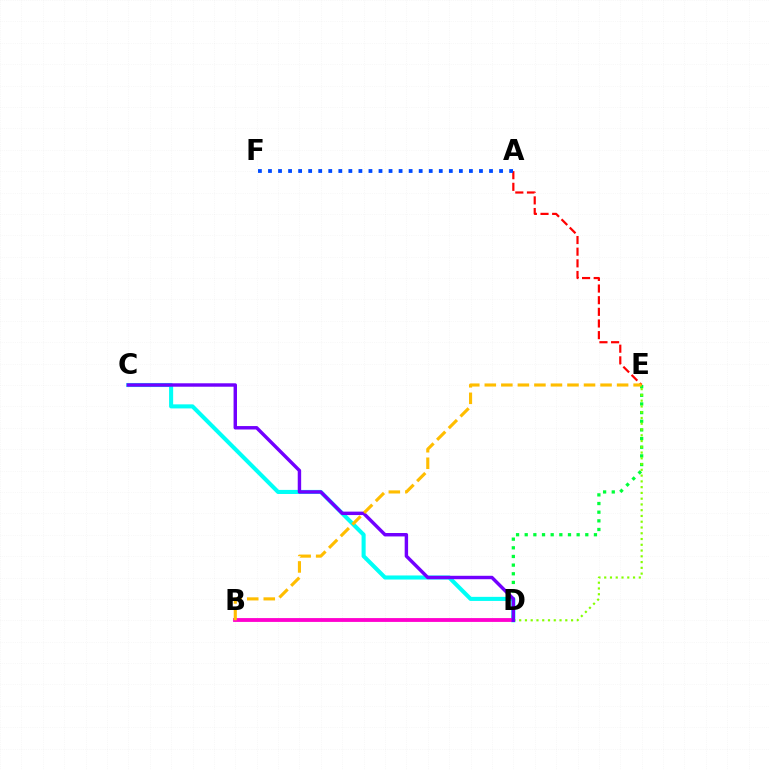{('C', 'D'): [{'color': '#00fff6', 'line_style': 'solid', 'thickness': 2.94}, {'color': '#7200ff', 'line_style': 'solid', 'thickness': 2.47}], ('D', 'E'): [{'color': '#00ff39', 'line_style': 'dotted', 'thickness': 2.35}, {'color': '#84ff00', 'line_style': 'dotted', 'thickness': 1.57}], ('A', 'E'): [{'color': '#ff0000', 'line_style': 'dashed', 'thickness': 1.58}], ('A', 'F'): [{'color': '#004bff', 'line_style': 'dotted', 'thickness': 2.73}], ('B', 'D'): [{'color': '#ff00cf', 'line_style': 'solid', 'thickness': 2.75}], ('B', 'E'): [{'color': '#ffbd00', 'line_style': 'dashed', 'thickness': 2.25}]}